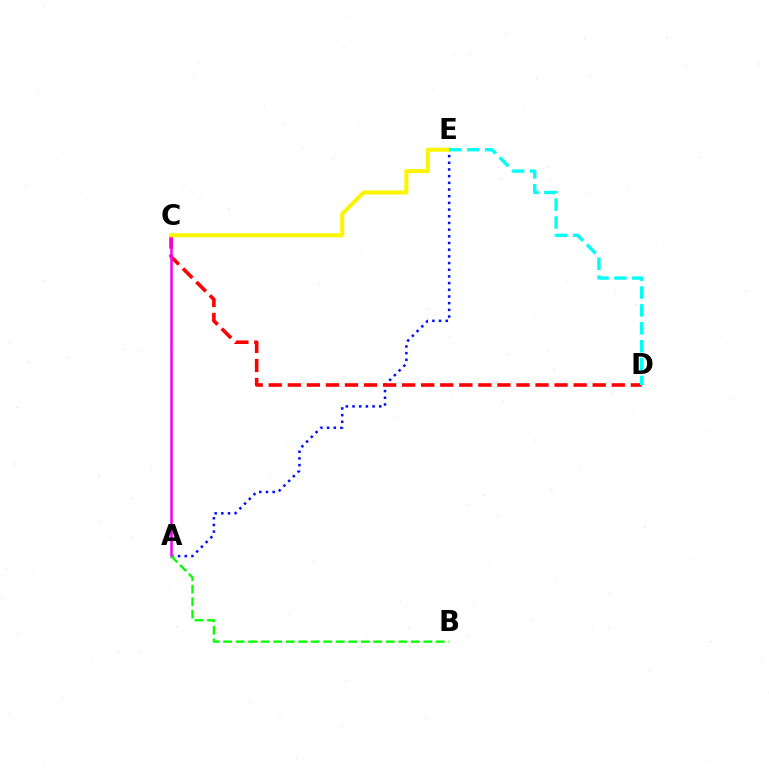{('A', 'E'): [{'color': '#0010ff', 'line_style': 'dotted', 'thickness': 1.82}], ('C', 'D'): [{'color': '#ff0000', 'line_style': 'dashed', 'thickness': 2.59}], ('A', 'C'): [{'color': '#ee00ff', 'line_style': 'solid', 'thickness': 1.8}], ('C', 'E'): [{'color': '#fcf500', 'line_style': 'solid', 'thickness': 2.92}], ('A', 'B'): [{'color': '#08ff00', 'line_style': 'dashed', 'thickness': 1.7}], ('D', 'E'): [{'color': '#00fff6', 'line_style': 'dashed', 'thickness': 2.43}]}